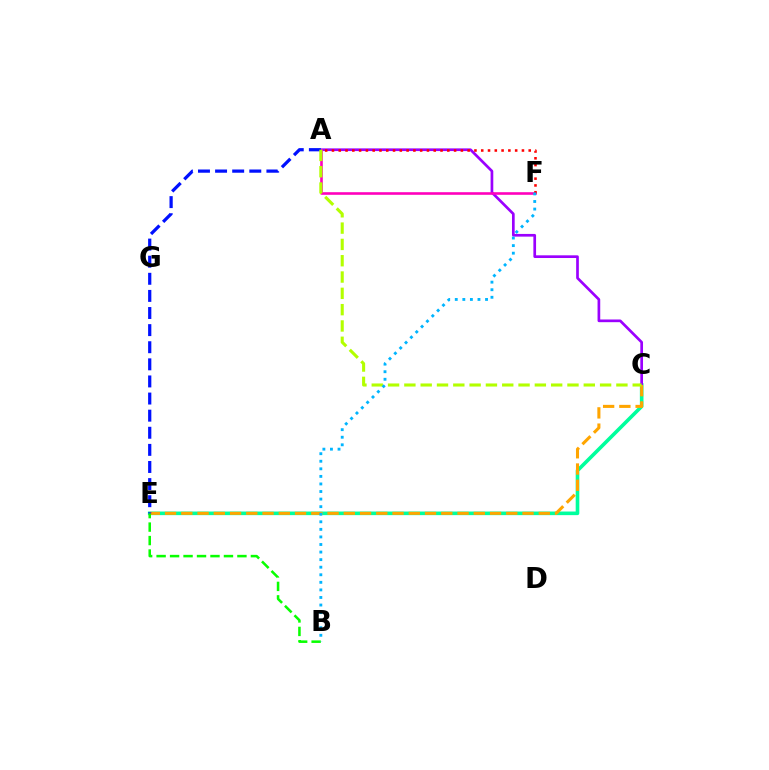{('C', 'E'): [{'color': '#00ff9d', 'line_style': 'solid', 'thickness': 2.6}, {'color': '#ffa500', 'line_style': 'dashed', 'thickness': 2.21}], ('A', 'C'): [{'color': '#9b00ff', 'line_style': 'solid', 'thickness': 1.94}, {'color': '#b3ff00', 'line_style': 'dashed', 'thickness': 2.22}], ('A', 'F'): [{'color': '#ff00bd', 'line_style': 'solid', 'thickness': 1.88}, {'color': '#ff0000', 'line_style': 'dotted', 'thickness': 1.84}], ('B', 'E'): [{'color': '#08ff00', 'line_style': 'dashed', 'thickness': 1.83}], ('A', 'E'): [{'color': '#0010ff', 'line_style': 'dashed', 'thickness': 2.32}], ('B', 'F'): [{'color': '#00b5ff', 'line_style': 'dotted', 'thickness': 2.06}]}